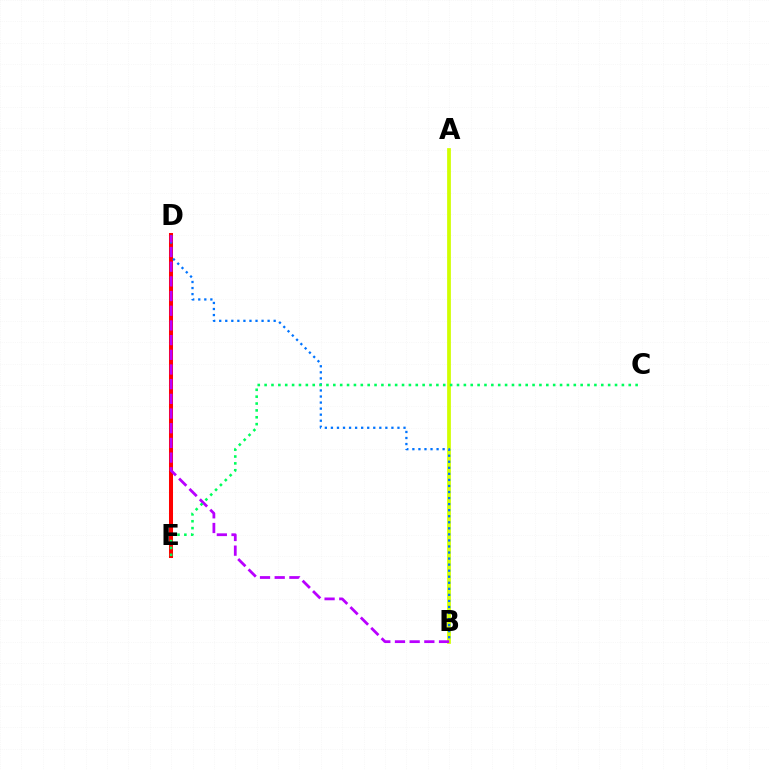{('A', 'B'): [{'color': '#d1ff00', 'line_style': 'solid', 'thickness': 2.7}], ('D', 'E'): [{'color': '#ff0000', 'line_style': 'solid', 'thickness': 2.9}], ('B', 'D'): [{'color': '#0074ff', 'line_style': 'dotted', 'thickness': 1.64}, {'color': '#b900ff', 'line_style': 'dashed', 'thickness': 2.0}], ('C', 'E'): [{'color': '#00ff5c', 'line_style': 'dotted', 'thickness': 1.87}]}